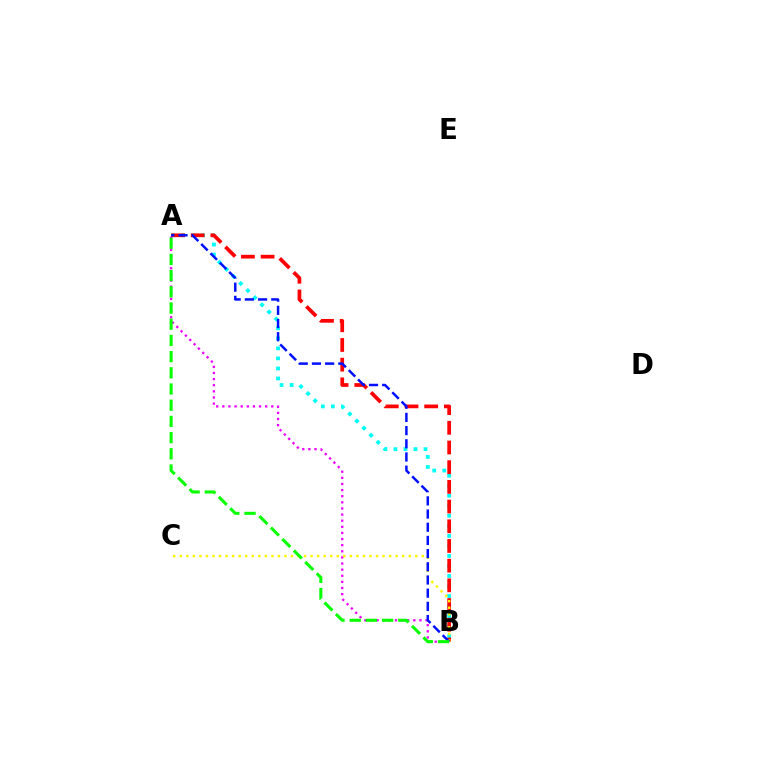{('A', 'B'): [{'color': '#00fff6', 'line_style': 'dotted', 'thickness': 2.73}, {'color': '#ff0000', 'line_style': 'dashed', 'thickness': 2.68}, {'color': '#ee00ff', 'line_style': 'dotted', 'thickness': 1.66}, {'color': '#0010ff', 'line_style': 'dashed', 'thickness': 1.79}, {'color': '#08ff00', 'line_style': 'dashed', 'thickness': 2.2}], ('B', 'C'): [{'color': '#fcf500', 'line_style': 'dotted', 'thickness': 1.78}]}